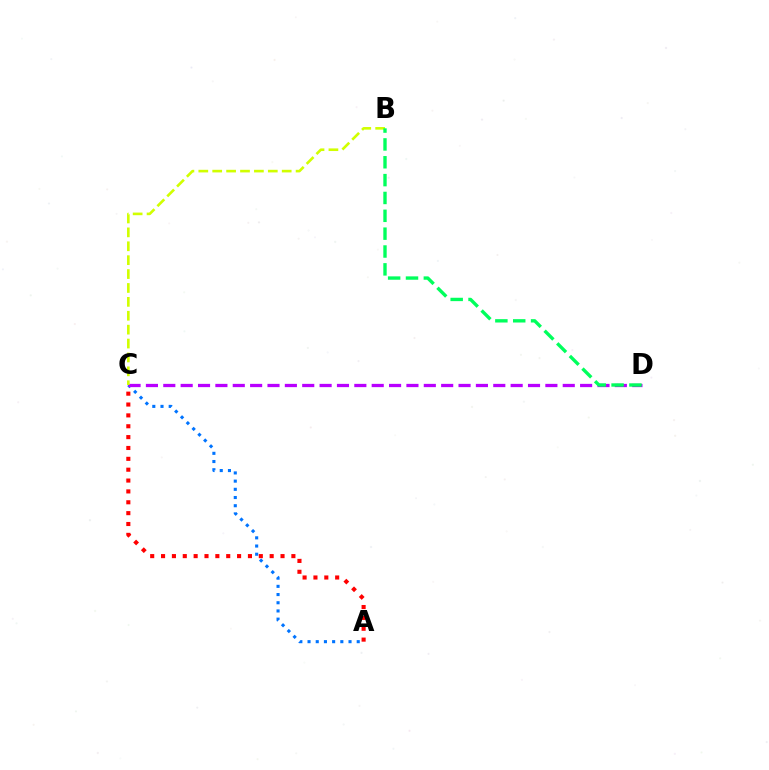{('A', 'C'): [{'color': '#0074ff', 'line_style': 'dotted', 'thickness': 2.23}, {'color': '#ff0000', 'line_style': 'dotted', 'thickness': 2.95}], ('C', 'D'): [{'color': '#b900ff', 'line_style': 'dashed', 'thickness': 2.36}], ('B', 'C'): [{'color': '#d1ff00', 'line_style': 'dashed', 'thickness': 1.89}], ('B', 'D'): [{'color': '#00ff5c', 'line_style': 'dashed', 'thickness': 2.42}]}